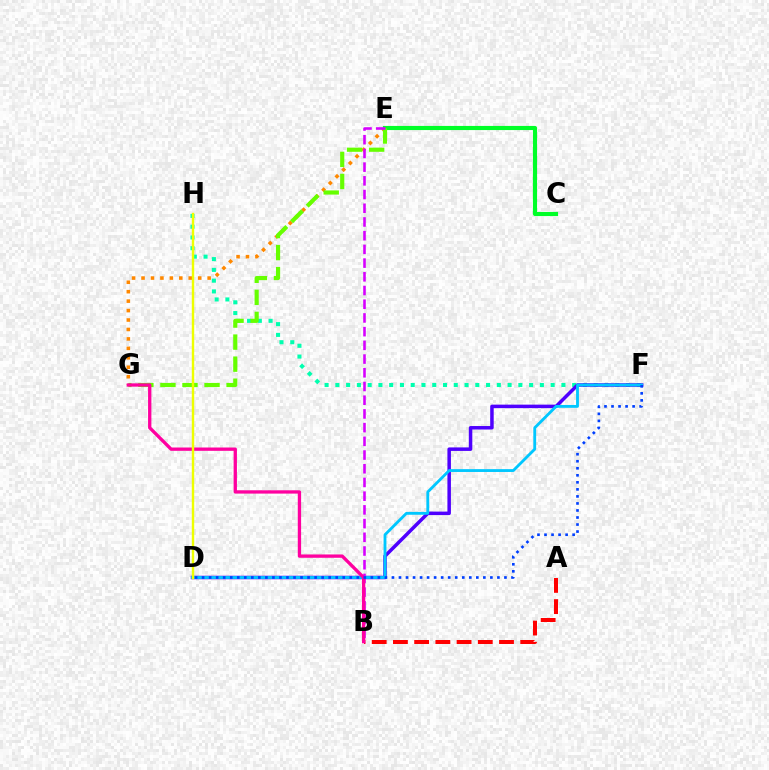{('F', 'H'): [{'color': '#00ffaf', 'line_style': 'dotted', 'thickness': 2.92}], ('A', 'B'): [{'color': '#ff0000', 'line_style': 'dashed', 'thickness': 2.88}], ('E', 'G'): [{'color': '#ff8800', 'line_style': 'dotted', 'thickness': 2.57}, {'color': '#66ff00', 'line_style': 'dashed', 'thickness': 3.0}], ('D', 'F'): [{'color': '#4f00ff', 'line_style': 'solid', 'thickness': 2.52}, {'color': '#00c7ff', 'line_style': 'solid', 'thickness': 2.04}, {'color': '#003fff', 'line_style': 'dotted', 'thickness': 1.91}], ('C', 'E'): [{'color': '#00ff27', 'line_style': 'solid', 'thickness': 2.98}], ('B', 'E'): [{'color': '#d600ff', 'line_style': 'dashed', 'thickness': 1.86}], ('B', 'G'): [{'color': '#ff00a0', 'line_style': 'solid', 'thickness': 2.39}], ('D', 'H'): [{'color': '#eeff00', 'line_style': 'solid', 'thickness': 1.73}]}